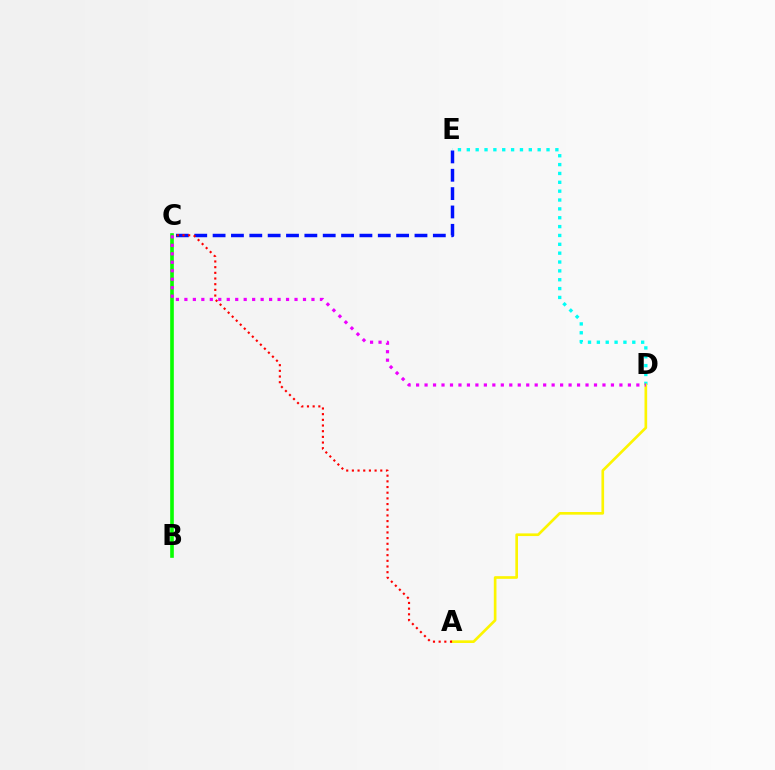{('C', 'E'): [{'color': '#0010ff', 'line_style': 'dashed', 'thickness': 2.49}], ('D', 'E'): [{'color': '#00fff6', 'line_style': 'dotted', 'thickness': 2.41}], ('A', 'D'): [{'color': '#fcf500', 'line_style': 'solid', 'thickness': 1.92}], ('A', 'C'): [{'color': '#ff0000', 'line_style': 'dotted', 'thickness': 1.54}], ('B', 'C'): [{'color': '#08ff00', 'line_style': 'solid', 'thickness': 2.62}], ('C', 'D'): [{'color': '#ee00ff', 'line_style': 'dotted', 'thickness': 2.3}]}